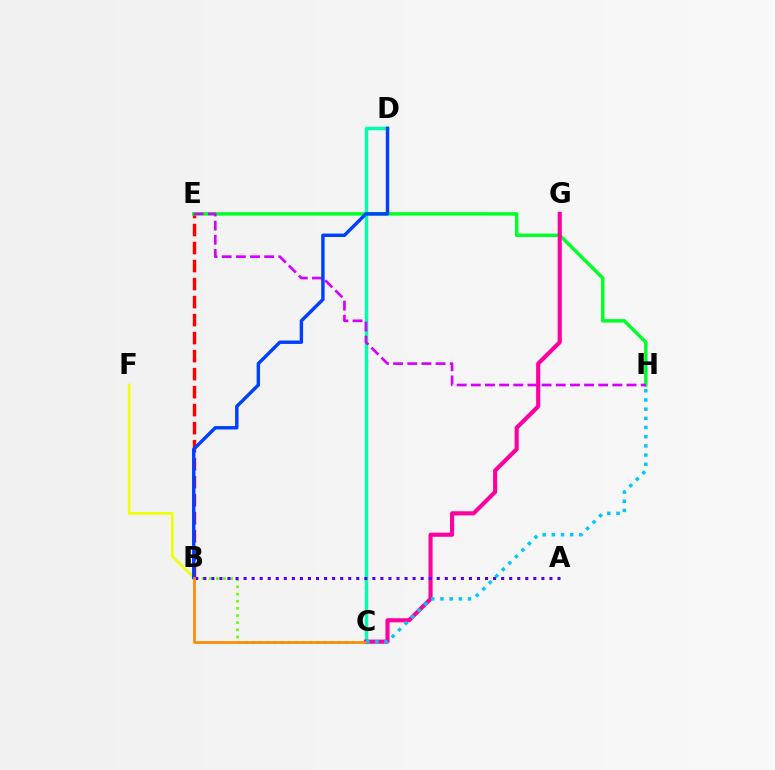{('C', 'D'): [{'color': '#00ffaf', 'line_style': 'solid', 'thickness': 2.5}], ('B', 'E'): [{'color': '#ff0000', 'line_style': 'dashed', 'thickness': 2.45}], ('E', 'H'): [{'color': '#00ff27', 'line_style': 'solid', 'thickness': 2.47}, {'color': '#d600ff', 'line_style': 'dashed', 'thickness': 1.92}], ('B', 'C'): [{'color': '#66ff00', 'line_style': 'dotted', 'thickness': 1.94}, {'color': '#ff8800', 'line_style': 'solid', 'thickness': 1.91}], ('B', 'F'): [{'color': '#eeff00', 'line_style': 'solid', 'thickness': 1.87}], ('C', 'G'): [{'color': '#ff00a0', 'line_style': 'solid', 'thickness': 2.97}], ('B', 'D'): [{'color': '#003fff', 'line_style': 'solid', 'thickness': 2.46}], ('A', 'B'): [{'color': '#4f00ff', 'line_style': 'dotted', 'thickness': 2.19}], ('C', 'H'): [{'color': '#00c7ff', 'line_style': 'dotted', 'thickness': 2.5}]}